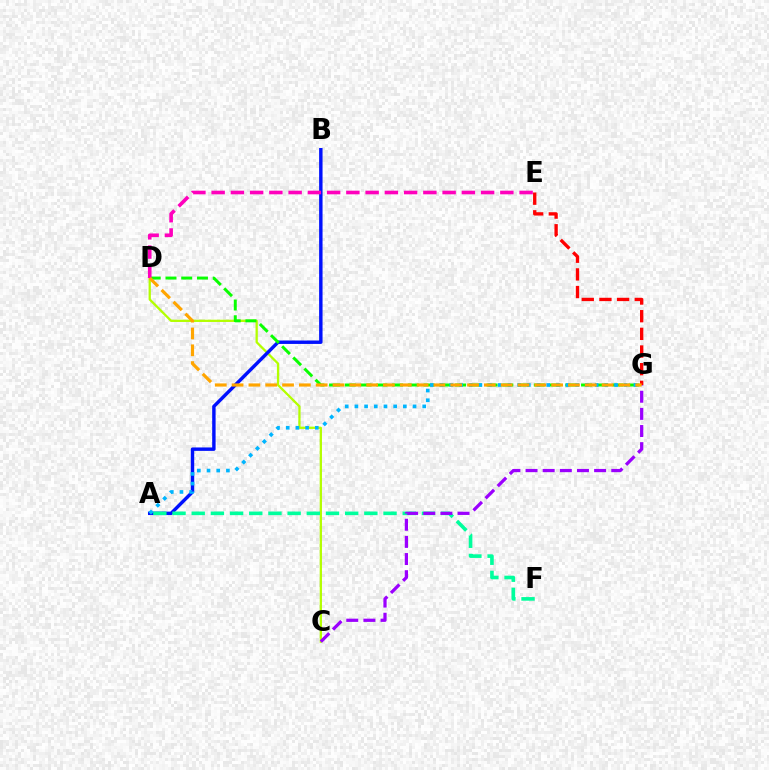{('C', 'D'): [{'color': '#b3ff00', 'line_style': 'solid', 'thickness': 1.64}], ('E', 'G'): [{'color': '#ff0000', 'line_style': 'dashed', 'thickness': 2.4}], ('A', 'B'): [{'color': '#0010ff', 'line_style': 'solid', 'thickness': 2.46}], ('D', 'G'): [{'color': '#08ff00', 'line_style': 'dashed', 'thickness': 2.14}, {'color': '#ffa500', 'line_style': 'dashed', 'thickness': 2.28}], ('A', 'F'): [{'color': '#00ff9d', 'line_style': 'dashed', 'thickness': 2.61}], ('C', 'G'): [{'color': '#9b00ff', 'line_style': 'dashed', 'thickness': 2.33}], ('A', 'G'): [{'color': '#00b5ff', 'line_style': 'dotted', 'thickness': 2.63}], ('D', 'E'): [{'color': '#ff00bd', 'line_style': 'dashed', 'thickness': 2.61}]}